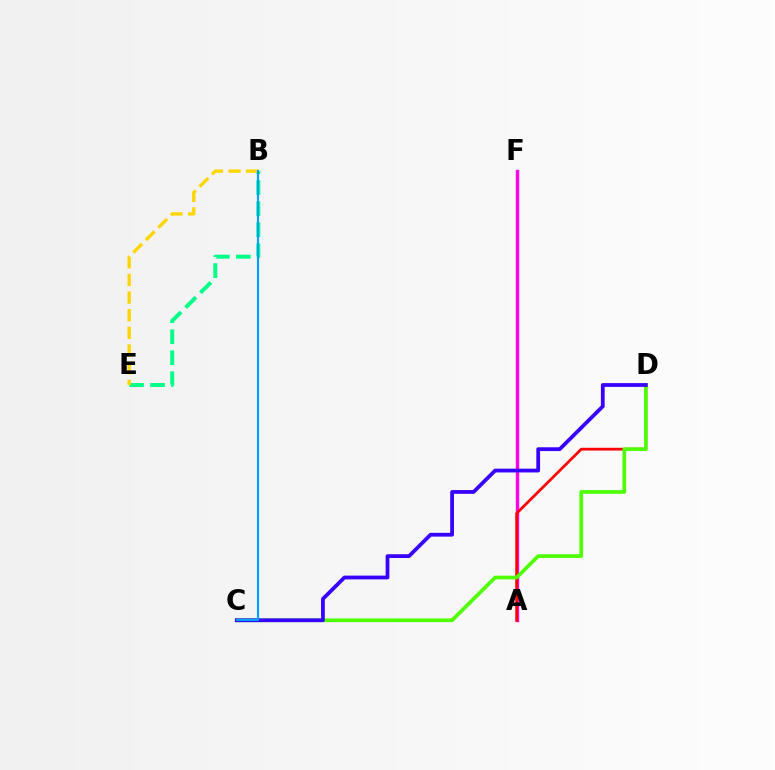{('A', 'F'): [{'color': '#ff00ed', 'line_style': 'solid', 'thickness': 2.44}], ('B', 'E'): [{'color': '#00ff86', 'line_style': 'dashed', 'thickness': 2.85}, {'color': '#ffd500', 'line_style': 'dashed', 'thickness': 2.4}], ('A', 'D'): [{'color': '#ff0000', 'line_style': 'solid', 'thickness': 1.99}], ('C', 'D'): [{'color': '#4fff00', 'line_style': 'solid', 'thickness': 2.66}, {'color': '#3700ff', 'line_style': 'solid', 'thickness': 2.72}], ('B', 'C'): [{'color': '#009eff', 'line_style': 'solid', 'thickness': 1.54}]}